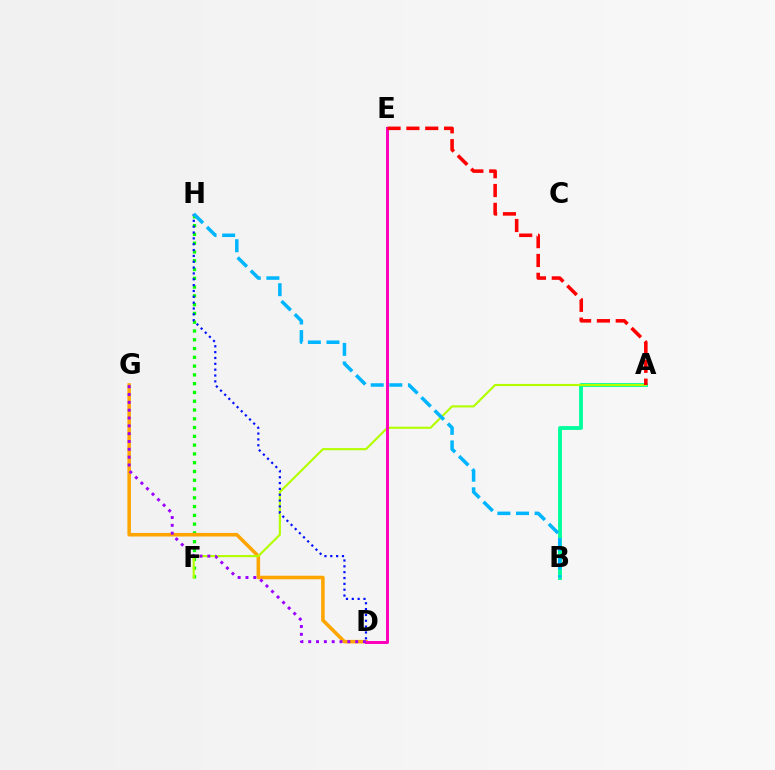{('A', 'B'): [{'color': '#00ff9d', 'line_style': 'solid', 'thickness': 2.77}], ('F', 'H'): [{'color': '#08ff00', 'line_style': 'dotted', 'thickness': 2.39}], ('D', 'G'): [{'color': '#ffa500', 'line_style': 'solid', 'thickness': 2.56}, {'color': '#9b00ff', 'line_style': 'dotted', 'thickness': 2.13}], ('A', 'F'): [{'color': '#b3ff00', 'line_style': 'solid', 'thickness': 1.54}], ('D', 'E'): [{'color': '#ff00bd', 'line_style': 'solid', 'thickness': 2.15}], ('D', 'H'): [{'color': '#0010ff', 'line_style': 'dotted', 'thickness': 1.59}], ('A', 'E'): [{'color': '#ff0000', 'line_style': 'dashed', 'thickness': 2.56}], ('B', 'H'): [{'color': '#00b5ff', 'line_style': 'dashed', 'thickness': 2.53}]}